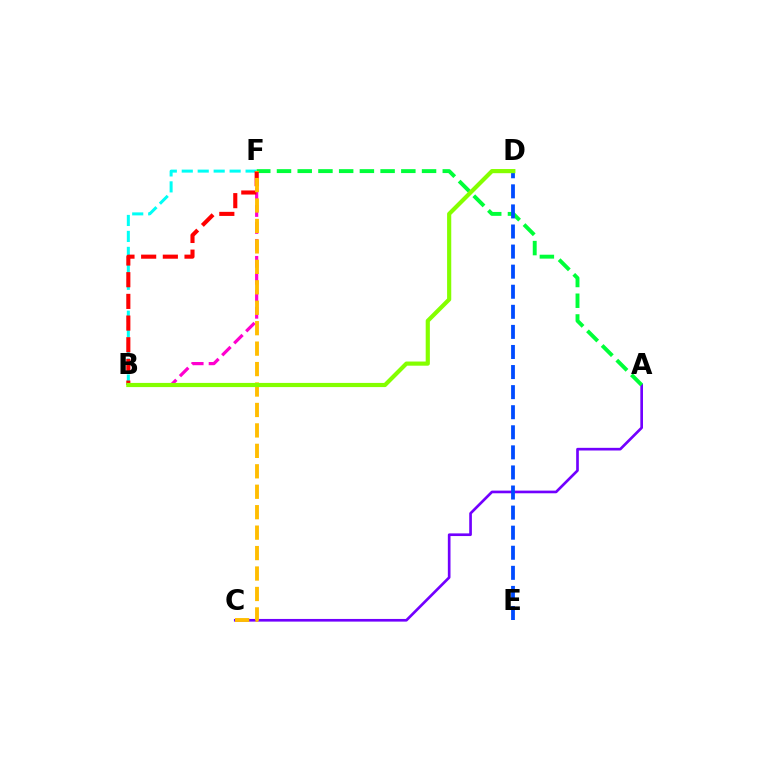{('B', 'F'): [{'color': '#00fff6', 'line_style': 'dashed', 'thickness': 2.17}, {'color': '#ff00cf', 'line_style': 'dashed', 'thickness': 2.3}, {'color': '#ff0000', 'line_style': 'dashed', 'thickness': 2.95}], ('A', 'C'): [{'color': '#7200ff', 'line_style': 'solid', 'thickness': 1.92}], ('A', 'F'): [{'color': '#00ff39', 'line_style': 'dashed', 'thickness': 2.82}], ('D', 'E'): [{'color': '#004bff', 'line_style': 'dashed', 'thickness': 2.73}], ('C', 'F'): [{'color': '#ffbd00', 'line_style': 'dashed', 'thickness': 2.78}], ('B', 'D'): [{'color': '#84ff00', 'line_style': 'solid', 'thickness': 3.0}]}